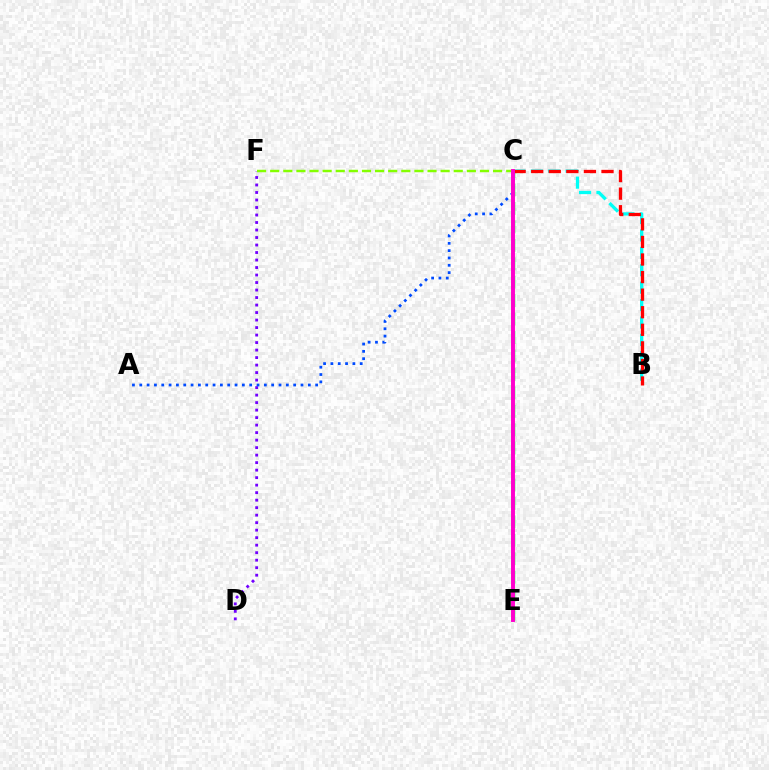{('B', 'C'): [{'color': '#00fff6', 'line_style': 'dashed', 'thickness': 2.36}, {'color': '#ff0000', 'line_style': 'dashed', 'thickness': 2.39}], ('D', 'F'): [{'color': '#7200ff', 'line_style': 'dotted', 'thickness': 2.04}], ('C', 'E'): [{'color': '#00ff39', 'line_style': 'dashed', 'thickness': 2.5}, {'color': '#ffbd00', 'line_style': 'solid', 'thickness': 1.76}, {'color': '#ff00cf', 'line_style': 'solid', 'thickness': 2.82}], ('A', 'C'): [{'color': '#004bff', 'line_style': 'dotted', 'thickness': 1.99}], ('C', 'F'): [{'color': '#84ff00', 'line_style': 'dashed', 'thickness': 1.78}]}